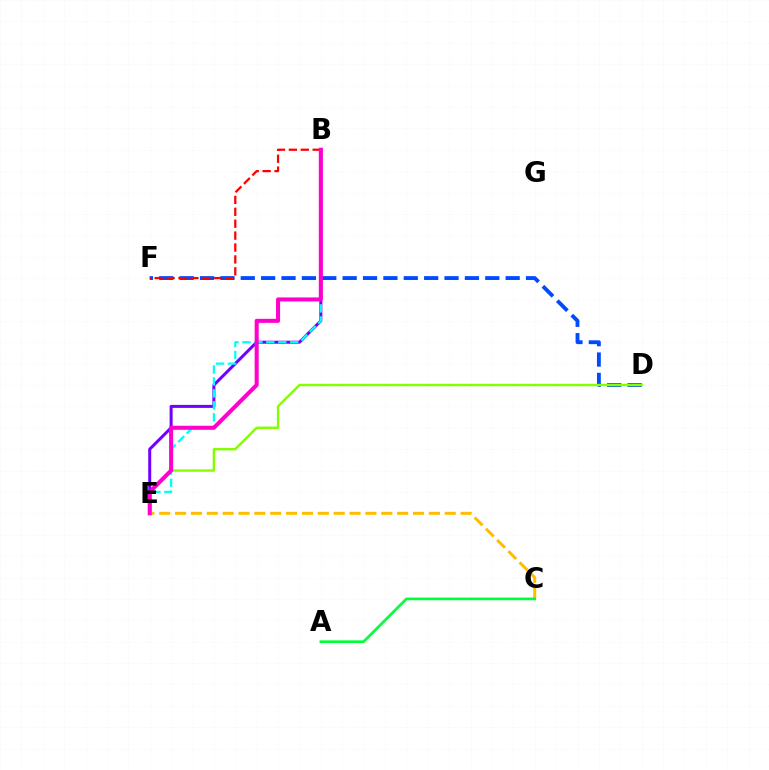{('D', 'F'): [{'color': '#004bff', 'line_style': 'dashed', 'thickness': 2.77}], ('B', 'E'): [{'color': '#7200ff', 'line_style': 'solid', 'thickness': 2.17}, {'color': '#00fff6', 'line_style': 'dashed', 'thickness': 1.62}, {'color': '#ff00cf', 'line_style': 'solid', 'thickness': 2.91}], ('D', 'E'): [{'color': '#84ff00', 'line_style': 'solid', 'thickness': 1.74}], ('B', 'F'): [{'color': '#ff0000', 'line_style': 'dashed', 'thickness': 1.62}], ('C', 'E'): [{'color': '#ffbd00', 'line_style': 'dashed', 'thickness': 2.16}], ('A', 'C'): [{'color': '#00ff39', 'line_style': 'solid', 'thickness': 1.91}]}